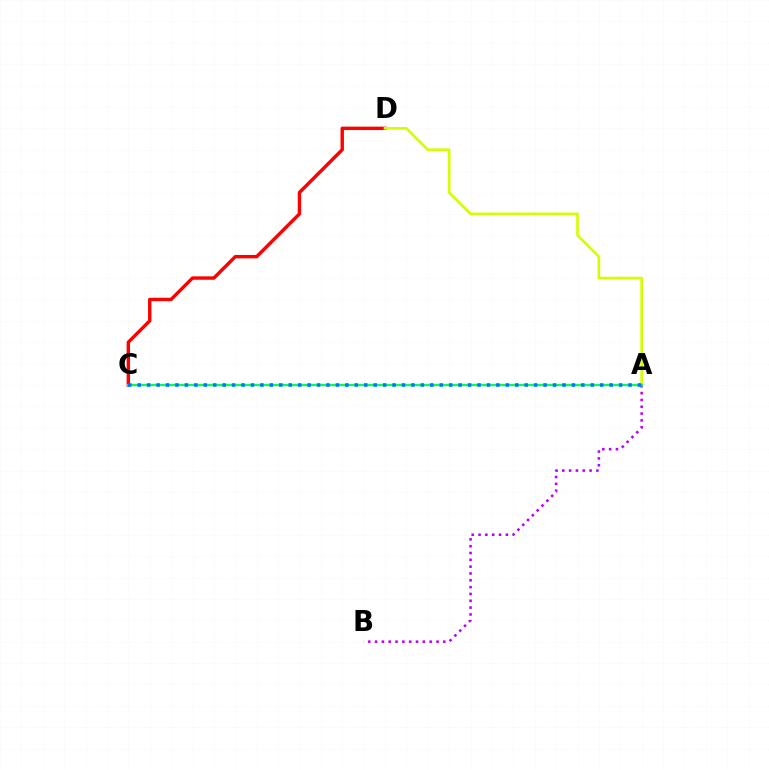{('A', 'B'): [{'color': '#b900ff', 'line_style': 'dotted', 'thickness': 1.85}], ('C', 'D'): [{'color': '#ff0000', 'line_style': 'solid', 'thickness': 2.45}], ('A', 'D'): [{'color': '#d1ff00', 'line_style': 'solid', 'thickness': 1.9}], ('A', 'C'): [{'color': '#00ff5c', 'line_style': 'solid', 'thickness': 1.64}, {'color': '#0074ff', 'line_style': 'dotted', 'thickness': 2.56}]}